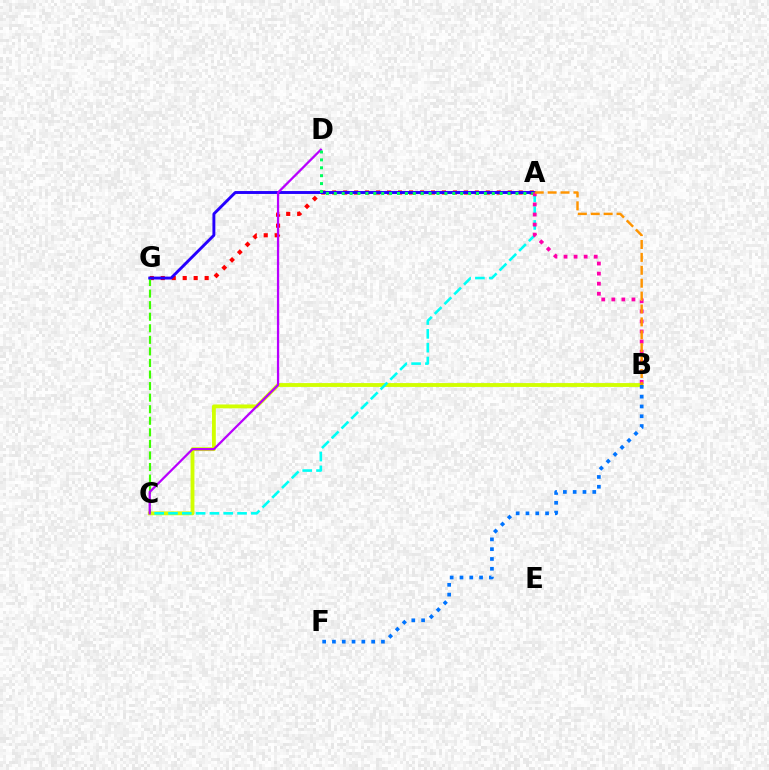{('A', 'G'): [{'color': '#ff0000', 'line_style': 'dotted', 'thickness': 2.98}, {'color': '#2500ff', 'line_style': 'solid', 'thickness': 2.09}], ('B', 'C'): [{'color': '#d1ff00', 'line_style': 'solid', 'thickness': 2.77}], ('A', 'C'): [{'color': '#00fff6', 'line_style': 'dashed', 'thickness': 1.88}], ('C', 'G'): [{'color': '#3dff00', 'line_style': 'dashed', 'thickness': 1.57}], ('B', 'F'): [{'color': '#0074ff', 'line_style': 'dotted', 'thickness': 2.66}], ('C', 'D'): [{'color': '#b900ff', 'line_style': 'solid', 'thickness': 1.63}], ('A', 'D'): [{'color': '#00ff5c', 'line_style': 'dotted', 'thickness': 2.15}], ('A', 'B'): [{'color': '#ff00ac', 'line_style': 'dotted', 'thickness': 2.73}, {'color': '#ff9400', 'line_style': 'dashed', 'thickness': 1.75}]}